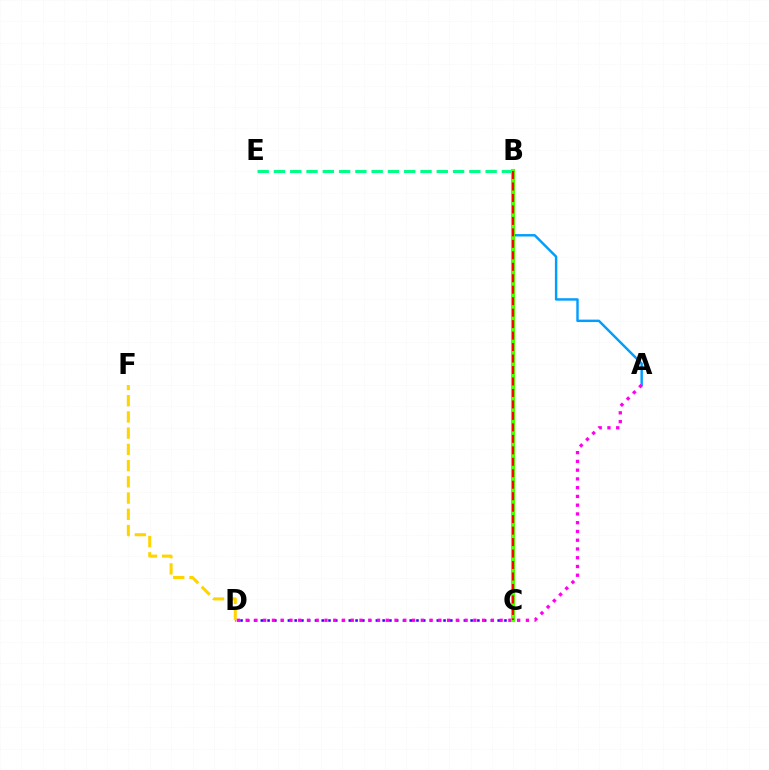{('B', 'E'): [{'color': '#00ff86', 'line_style': 'dashed', 'thickness': 2.21}], ('A', 'B'): [{'color': '#009eff', 'line_style': 'solid', 'thickness': 1.75}], ('C', 'D'): [{'color': '#3700ff', 'line_style': 'dotted', 'thickness': 1.84}], ('D', 'F'): [{'color': '#ffd500', 'line_style': 'dashed', 'thickness': 2.2}], ('A', 'D'): [{'color': '#ff00ed', 'line_style': 'dotted', 'thickness': 2.38}], ('B', 'C'): [{'color': '#4fff00', 'line_style': 'solid', 'thickness': 2.94}, {'color': '#ff0000', 'line_style': 'dashed', 'thickness': 1.56}]}